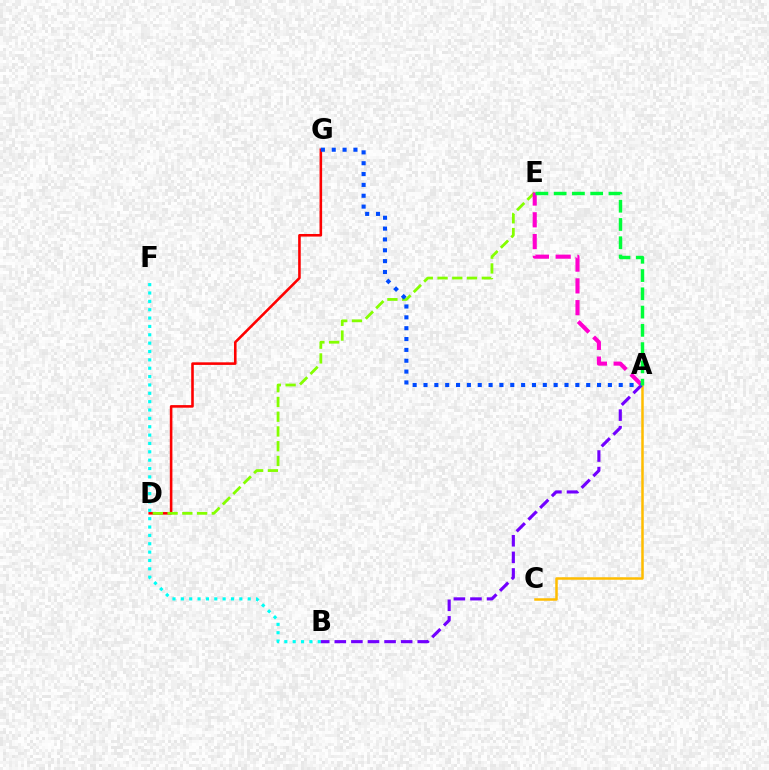{('A', 'C'): [{'color': '#ffbd00', 'line_style': 'solid', 'thickness': 1.8}], ('D', 'G'): [{'color': '#ff0000', 'line_style': 'solid', 'thickness': 1.86}], ('B', 'F'): [{'color': '#00fff6', 'line_style': 'dotted', 'thickness': 2.27}], ('A', 'B'): [{'color': '#7200ff', 'line_style': 'dashed', 'thickness': 2.25}], ('D', 'E'): [{'color': '#84ff00', 'line_style': 'dashed', 'thickness': 2.0}], ('A', 'E'): [{'color': '#ff00cf', 'line_style': 'dashed', 'thickness': 2.96}, {'color': '#00ff39', 'line_style': 'dashed', 'thickness': 2.48}], ('A', 'G'): [{'color': '#004bff', 'line_style': 'dotted', 'thickness': 2.95}]}